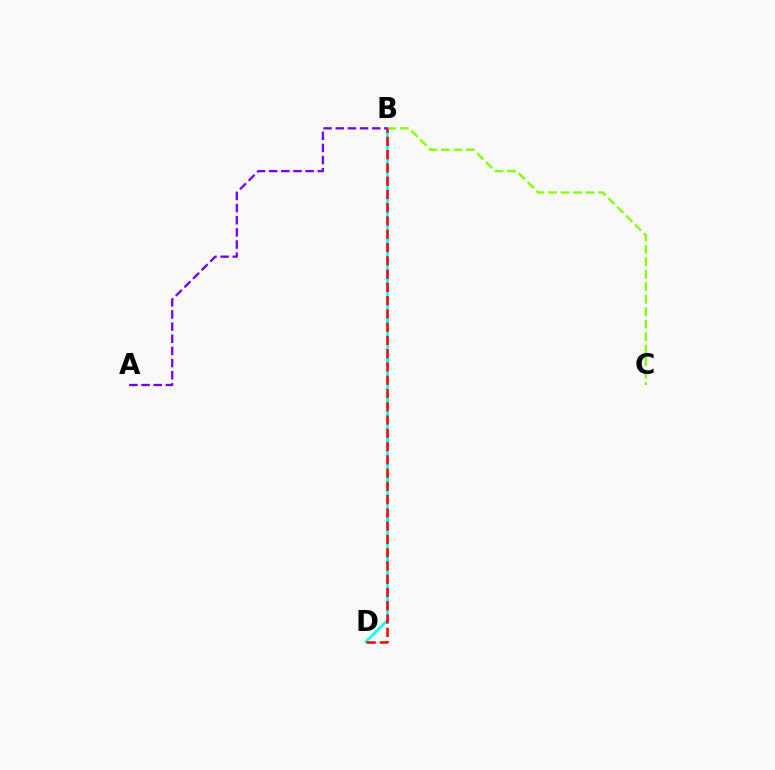{('B', 'C'): [{'color': '#84ff00', 'line_style': 'dashed', 'thickness': 1.7}], ('B', 'D'): [{'color': '#00fff6', 'line_style': 'solid', 'thickness': 1.88}, {'color': '#ff0000', 'line_style': 'dashed', 'thickness': 1.8}], ('A', 'B'): [{'color': '#7200ff', 'line_style': 'dashed', 'thickness': 1.65}]}